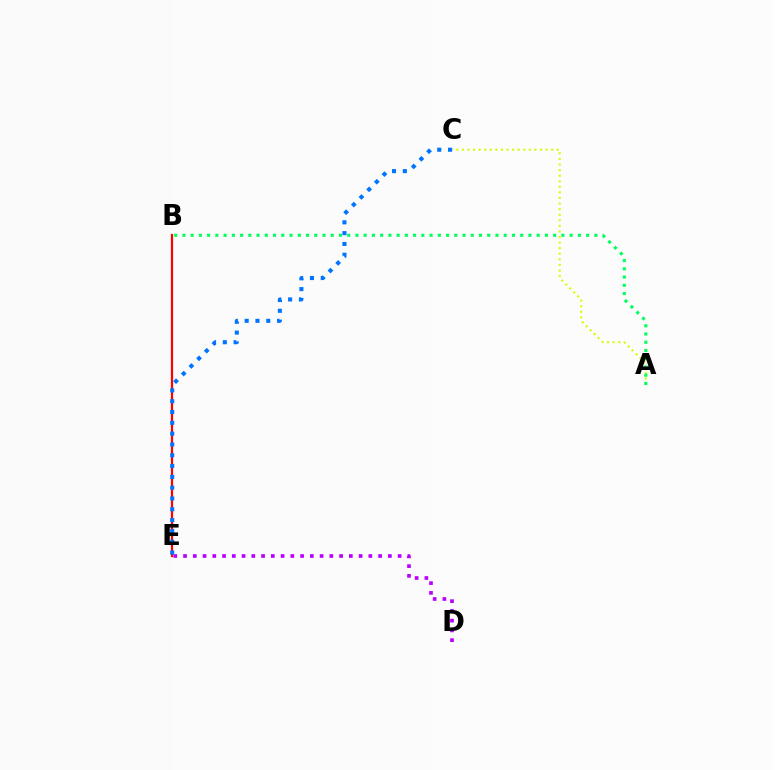{('A', 'C'): [{'color': '#d1ff00', 'line_style': 'dotted', 'thickness': 1.52}], ('A', 'B'): [{'color': '#00ff5c', 'line_style': 'dotted', 'thickness': 2.24}], ('B', 'E'): [{'color': '#ff0000', 'line_style': 'solid', 'thickness': 1.58}], ('D', 'E'): [{'color': '#b900ff', 'line_style': 'dotted', 'thickness': 2.65}], ('C', 'E'): [{'color': '#0074ff', 'line_style': 'dotted', 'thickness': 2.94}]}